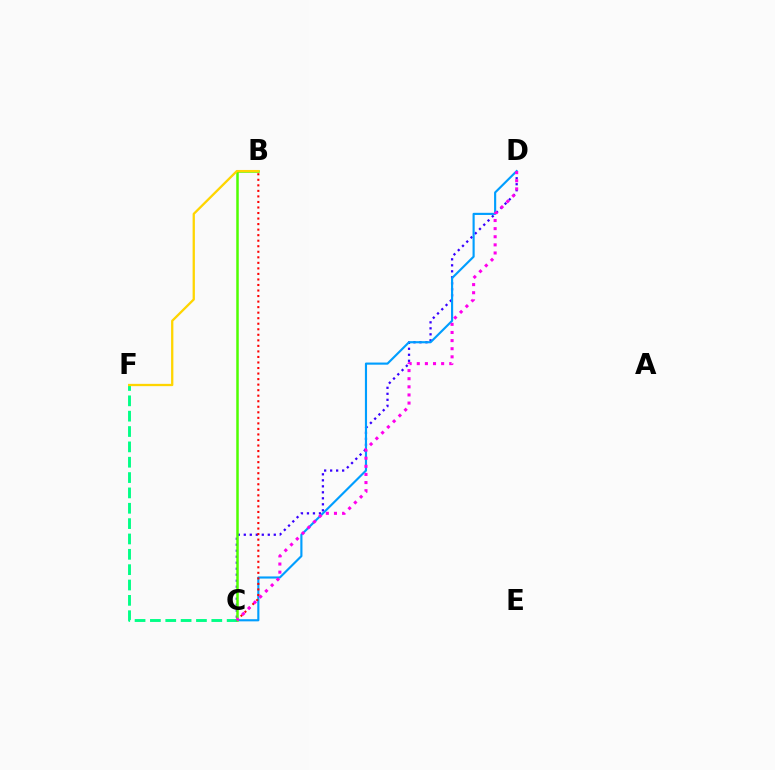{('C', 'D'): [{'color': '#3700ff', 'line_style': 'dotted', 'thickness': 1.63}, {'color': '#009eff', 'line_style': 'solid', 'thickness': 1.54}, {'color': '#ff00ed', 'line_style': 'dotted', 'thickness': 2.21}], ('C', 'F'): [{'color': '#00ff86', 'line_style': 'dashed', 'thickness': 2.09}], ('B', 'C'): [{'color': '#ff0000', 'line_style': 'dotted', 'thickness': 1.5}, {'color': '#4fff00', 'line_style': 'solid', 'thickness': 1.81}], ('B', 'F'): [{'color': '#ffd500', 'line_style': 'solid', 'thickness': 1.65}]}